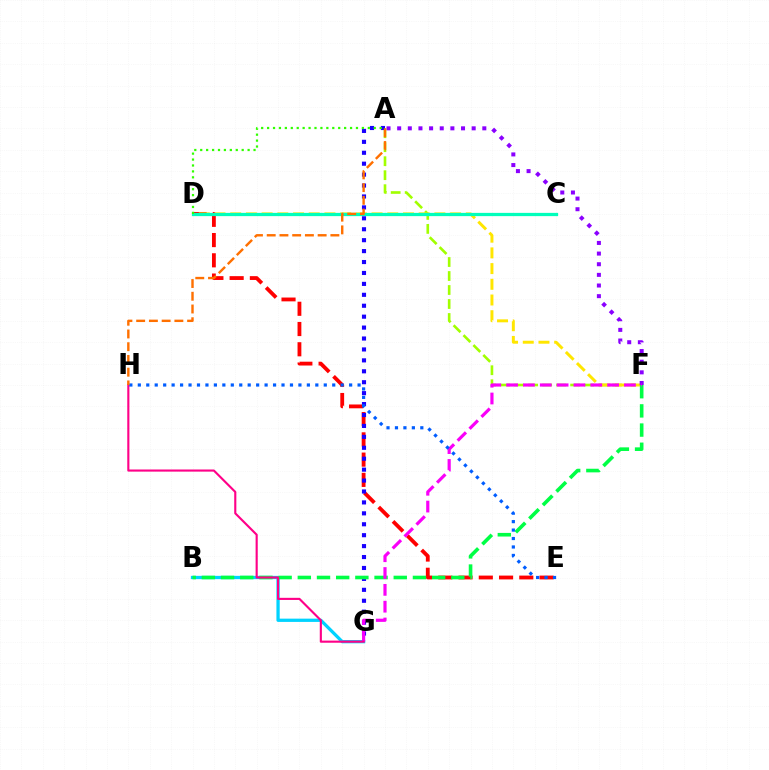{('B', 'G'): [{'color': '#00d3ff', 'line_style': 'solid', 'thickness': 2.35}], ('A', 'F'): [{'color': '#a2ff00', 'line_style': 'dashed', 'thickness': 1.9}, {'color': '#8a00ff', 'line_style': 'dotted', 'thickness': 2.89}], ('D', 'E'): [{'color': '#ff0000', 'line_style': 'dashed', 'thickness': 2.75}], ('D', 'F'): [{'color': '#ffe600', 'line_style': 'dashed', 'thickness': 2.13}], ('C', 'D'): [{'color': '#00ffbb', 'line_style': 'solid', 'thickness': 2.34}], ('A', 'G'): [{'color': '#1900ff', 'line_style': 'dotted', 'thickness': 2.97}], ('A', 'D'): [{'color': '#31ff00', 'line_style': 'dotted', 'thickness': 1.61}], ('B', 'F'): [{'color': '#00ff45', 'line_style': 'dashed', 'thickness': 2.61}], ('F', 'G'): [{'color': '#fa00f9', 'line_style': 'dashed', 'thickness': 2.29}], ('G', 'H'): [{'color': '#ff0088', 'line_style': 'solid', 'thickness': 1.53}], ('E', 'H'): [{'color': '#005dff', 'line_style': 'dotted', 'thickness': 2.3}], ('A', 'H'): [{'color': '#ff7000', 'line_style': 'dashed', 'thickness': 1.73}]}